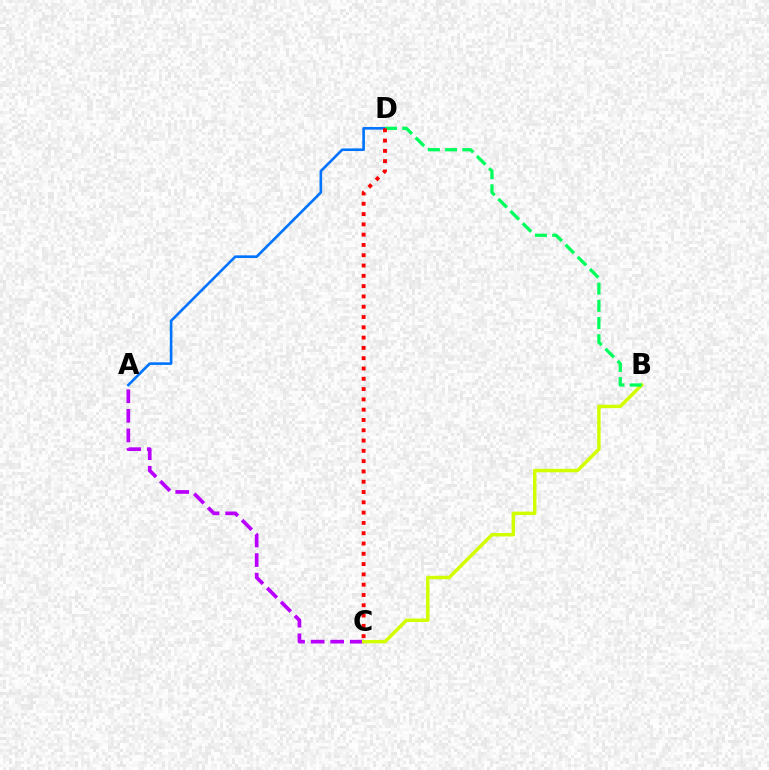{('A', 'D'): [{'color': '#0074ff', 'line_style': 'solid', 'thickness': 1.89}], ('A', 'C'): [{'color': '#b900ff', 'line_style': 'dashed', 'thickness': 2.66}], ('B', 'C'): [{'color': '#d1ff00', 'line_style': 'solid', 'thickness': 2.48}], ('B', 'D'): [{'color': '#00ff5c', 'line_style': 'dashed', 'thickness': 2.34}], ('C', 'D'): [{'color': '#ff0000', 'line_style': 'dotted', 'thickness': 2.8}]}